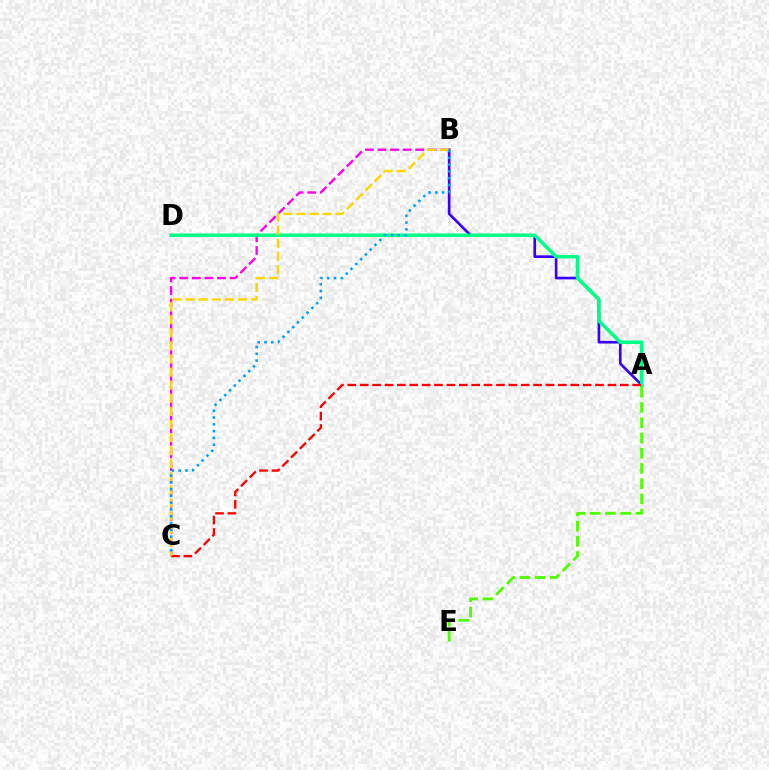{('B', 'C'): [{'color': '#ff00ed', 'line_style': 'dashed', 'thickness': 1.71}, {'color': '#ffd500', 'line_style': 'dashed', 'thickness': 1.78}, {'color': '#009eff', 'line_style': 'dotted', 'thickness': 1.84}], ('A', 'B'): [{'color': '#3700ff', 'line_style': 'solid', 'thickness': 1.9}], ('A', 'D'): [{'color': '#00ff86', 'line_style': 'solid', 'thickness': 2.56}], ('A', 'C'): [{'color': '#ff0000', 'line_style': 'dashed', 'thickness': 1.68}], ('A', 'E'): [{'color': '#4fff00', 'line_style': 'dashed', 'thickness': 2.07}]}